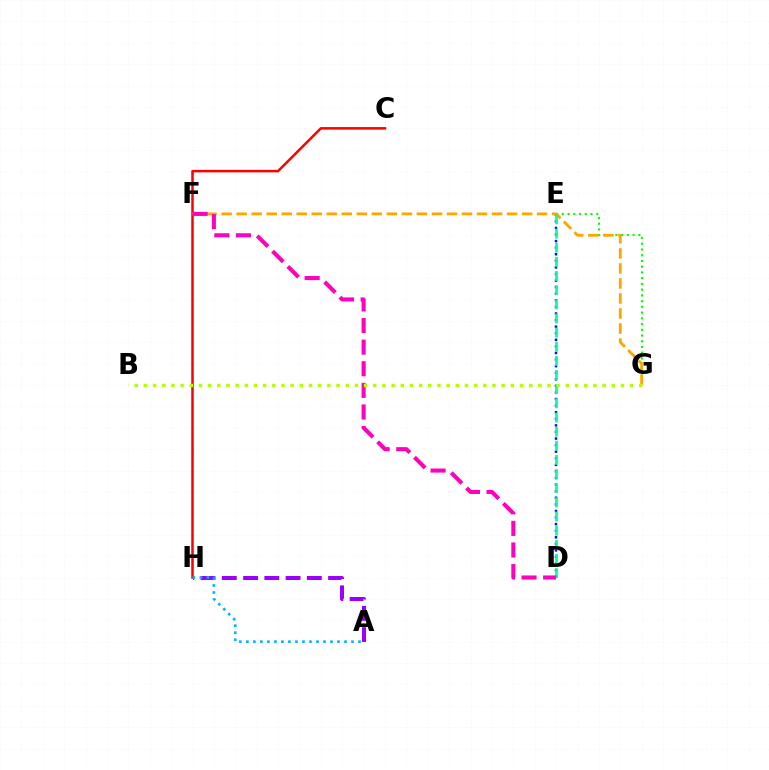{('D', 'E'): [{'color': '#0010ff', 'line_style': 'dotted', 'thickness': 1.79}, {'color': '#00ff9d', 'line_style': 'dashed', 'thickness': 1.92}], ('E', 'G'): [{'color': '#08ff00', 'line_style': 'dotted', 'thickness': 1.56}], ('C', 'H'): [{'color': '#ff0000', 'line_style': 'solid', 'thickness': 1.81}], ('A', 'H'): [{'color': '#9b00ff', 'line_style': 'dashed', 'thickness': 2.89}, {'color': '#00b5ff', 'line_style': 'dotted', 'thickness': 1.9}], ('F', 'G'): [{'color': '#ffa500', 'line_style': 'dashed', 'thickness': 2.04}], ('D', 'F'): [{'color': '#ff00bd', 'line_style': 'dashed', 'thickness': 2.93}], ('B', 'G'): [{'color': '#b3ff00', 'line_style': 'dotted', 'thickness': 2.49}]}